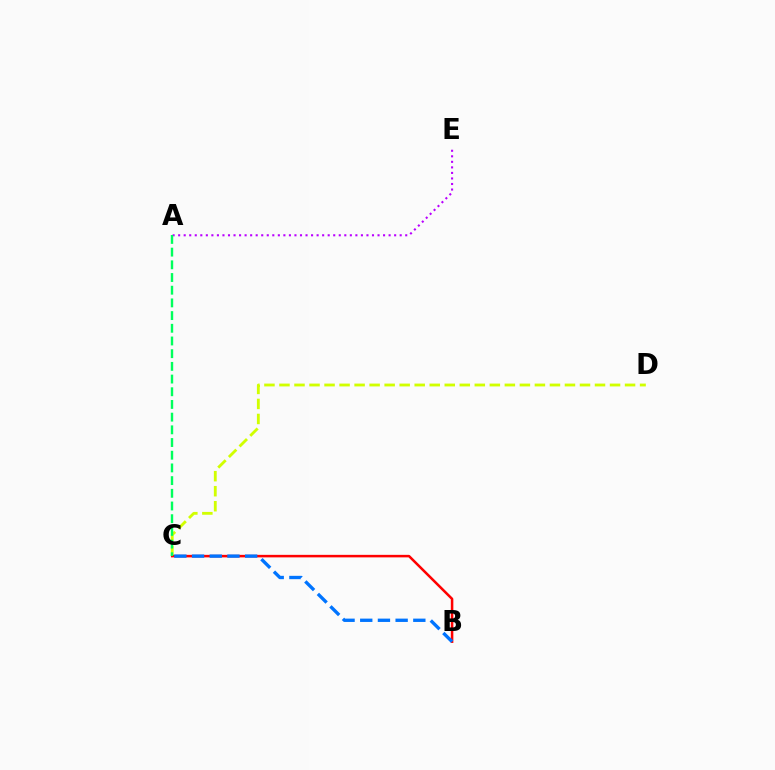{('A', 'E'): [{'color': '#b900ff', 'line_style': 'dotted', 'thickness': 1.5}], ('C', 'D'): [{'color': '#d1ff00', 'line_style': 'dashed', 'thickness': 2.04}], ('B', 'C'): [{'color': '#ff0000', 'line_style': 'solid', 'thickness': 1.81}, {'color': '#0074ff', 'line_style': 'dashed', 'thickness': 2.4}], ('A', 'C'): [{'color': '#00ff5c', 'line_style': 'dashed', 'thickness': 1.72}]}